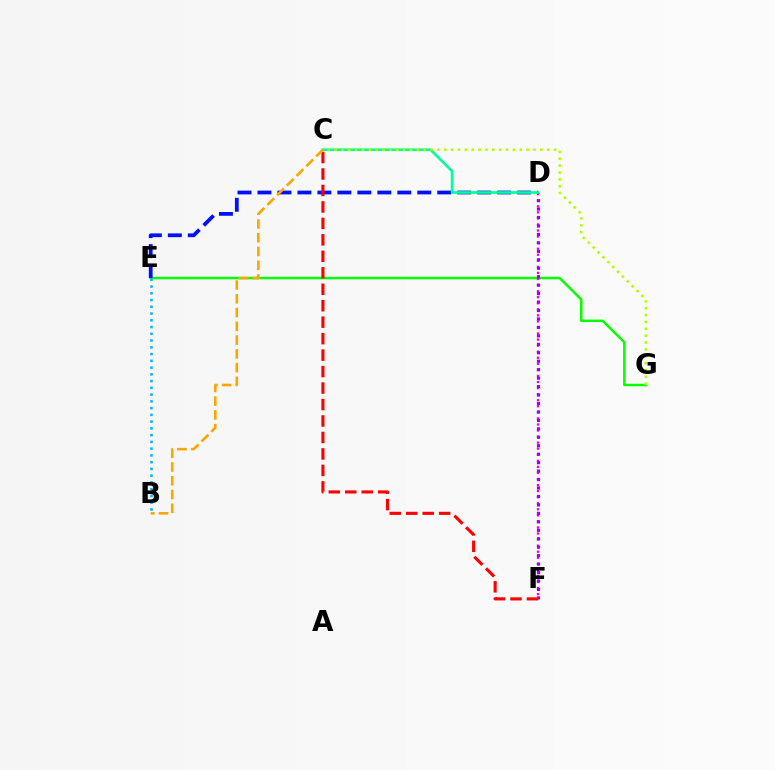{('E', 'G'): [{'color': '#08ff00', 'line_style': 'solid', 'thickness': 1.8}], ('D', 'F'): [{'color': '#ff00bd', 'line_style': 'dotted', 'thickness': 1.65}, {'color': '#9b00ff', 'line_style': 'dotted', 'thickness': 2.3}], ('D', 'E'): [{'color': '#0010ff', 'line_style': 'dashed', 'thickness': 2.71}], ('C', 'D'): [{'color': '#00ff9d', 'line_style': 'solid', 'thickness': 1.92}], ('C', 'F'): [{'color': '#ff0000', 'line_style': 'dashed', 'thickness': 2.24}], ('C', 'G'): [{'color': '#b3ff00', 'line_style': 'dotted', 'thickness': 1.86}], ('B', 'C'): [{'color': '#ffa500', 'line_style': 'dashed', 'thickness': 1.87}], ('B', 'E'): [{'color': '#00b5ff', 'line_style': 'dotted', 'thickness': 1.84}]}